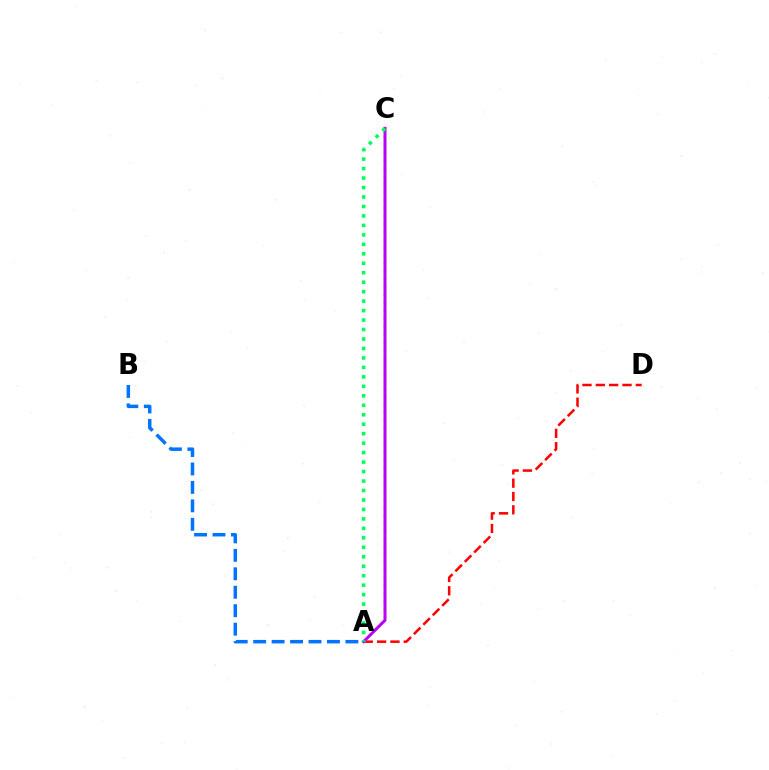{('A', 'D'): [{'color': '#ff0000', 'line_style': 'dashed', 'thickness': 1.81}], ('A', 'B'): [{'color': '#0074ff', 'line_style': 'dashed', 'thickness': 2.51}], ('A', 'C'): [{'color': '#d1ff00', 'line_style': 'dotted', 'thickness': 2.14}, {'color': '#b900ff', 'line_style': 'solid', 'thickness': 2.14}, {'color': '#00ff5c', 'line_style': 'dotted', 'thickness': 2.57}]}